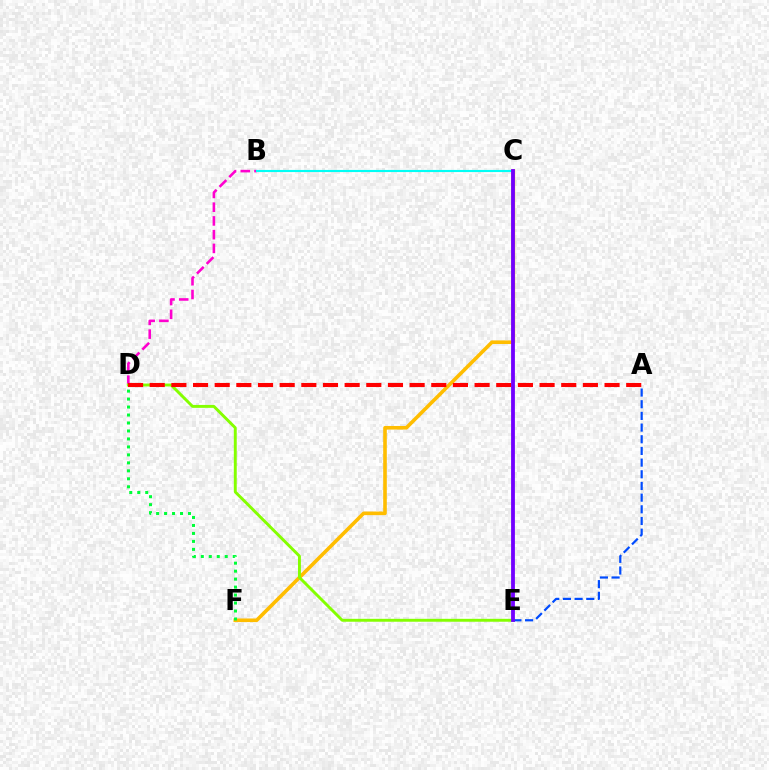{('B', 'D'): [{'color': '#ff00cf', 'line_style': 'dashed', 'thickness': 1.87}], ('B', 'C'): [{'color': '#00fff6', 'line_style': 'solid', 'thickness': 1.54}], ('C', 'F'): [{'color': '#ffbd00', 'line_style': 'solid', 'thickness': 2.6}], ('D', 'E'): [{'color': '#84ff00', 'line_style': 'solid', 'thickness': 2.1}], ('A', 'D'): [{'color': '#ff0000', 'line_style': 'dashed', 'thickness': 2.94}], ('A', 'E'): [{'color': '#004bff', 'line_style': 'dashed', 'thickness': 1.59}], ('C', 'E'): [{'color': '#7200ff', 'line_style': 'solid', 'thickness': 2.74}], ('D', 'F'): [{'color': '#00ff39', 'line_style': 'dotted', 'thickness': 2.17}]}